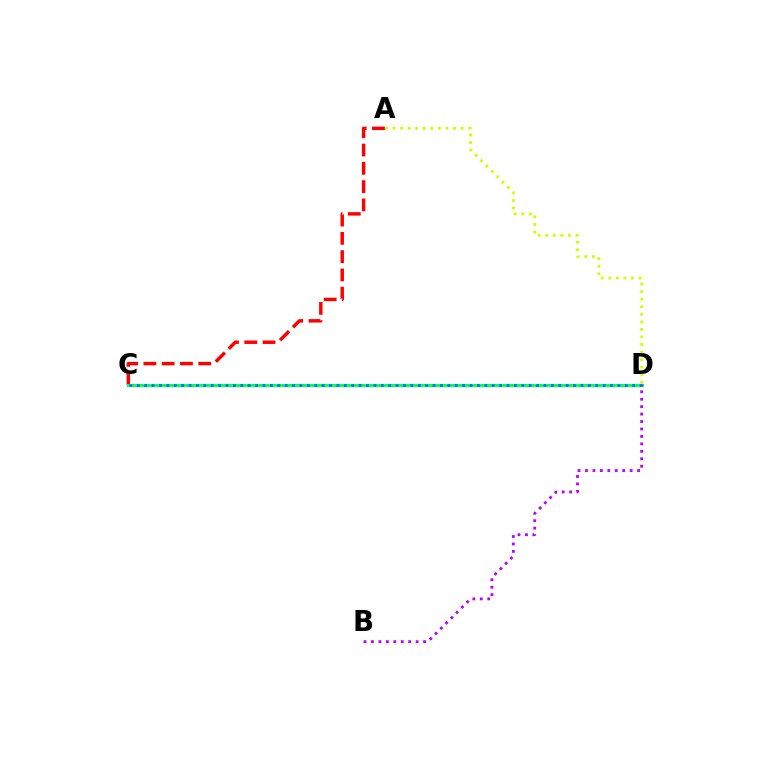{('A', 'D'): [{'color': '#d1ff00', 'line_style': 'dotted', 'thickness': 2.06}], ('A', 'C'): [{'color': '#ff0000', 'line_style': 'dashed', 'thickness': 2.48}], ('C', 'D'): [{'color': '#00ff5c', 'line_style': 'solid', 'thickness': 2.2}, {'color': '#0074ff', 'line_style': 'dotted', 'thickness': 2.01}], ('B', 'D'): [{'color': '#b900ff', 'line_style': 'dotted', 'thickness': 2.02}]}